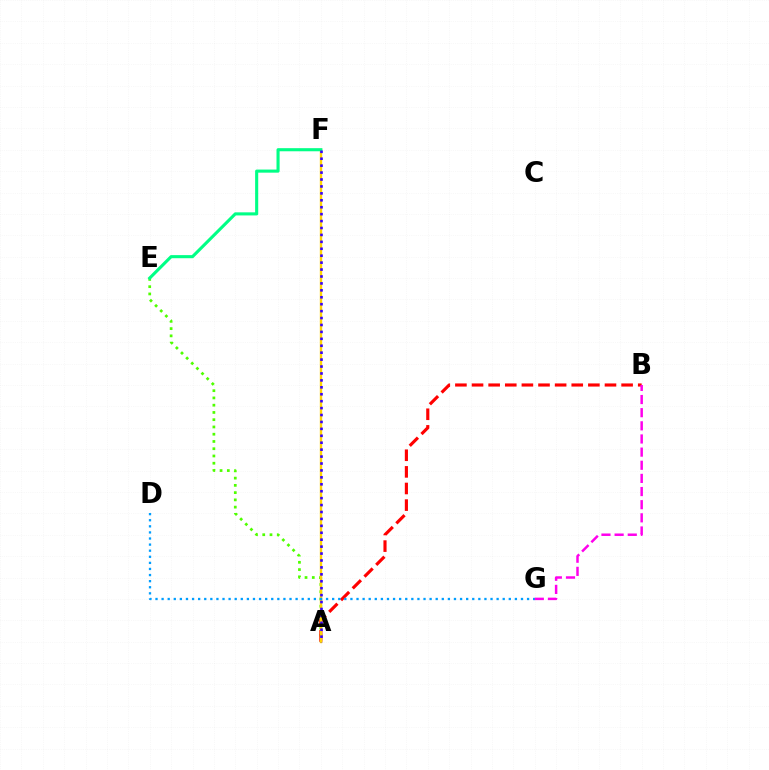{('A', 'E'): [{'color': '#4fff00', 'line_style': 'dotted', 'thickness': 1.97}], ('A', 'B'): [{'color': '#ff0000', 'line_style': 'dashed', 'thickness': 2.26}], ('A', 'F'): [{'color': '#ffd500', 'line_style': 'solid', 'thickness': 1.71}, {'color': '#3700ff', 'line_style': 'dotted', 'thickness': 1.88}], ('D', 'G'): [{'color': '#009eff', 'line_style': 'dotted', 'thickness': 1.65}], ('B', 'G'): [{'color': '#ff00ed', 'line_style': 'dashed', 'thickness': 1.79}], ('E', 'F'): [{'color': '#00ff86', 'line_style': 'solid', 'thickness': 2.23}]}